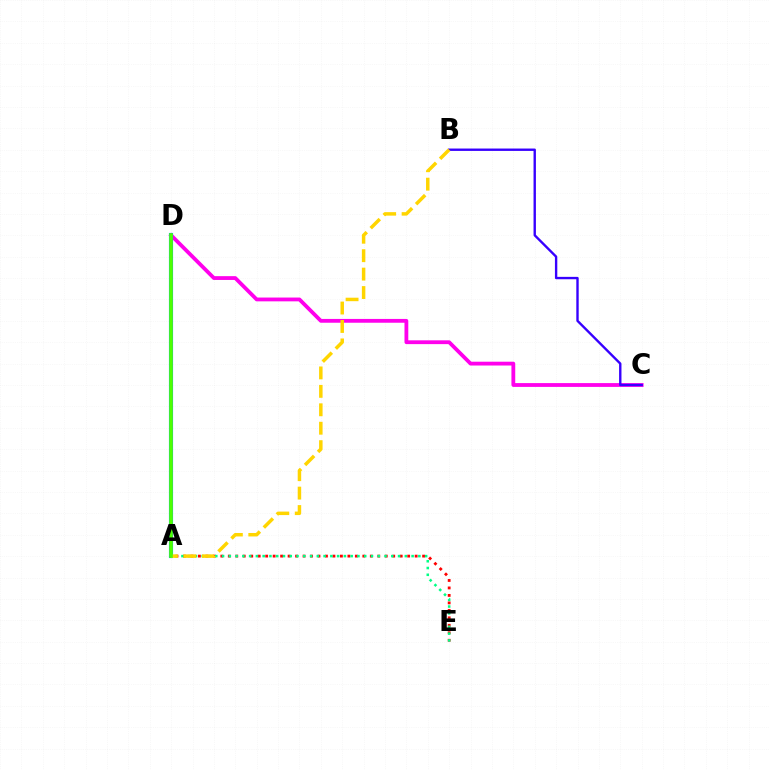{('A', 'E'): [{'color': '#ff0000', 'line_style': 'dotted', 'thickness': 2.03}, {'color': '#00ff86', 'line_style': 'dotted', 'thickness': 1.84}], ('C', 'D'): [{'color': '#ff00ed', 'line_style': 'solid', 'thickness': 2.74}], ('B', 'C'): [{'color': '#3700ff', 'line_style': 'solid', 'thickness': 1.72}], ('A', 'D'): [{'color': '#009eff', 'line_style': 'solid', 'thickness': 2.97}, {'color': '#4fff00', 'line_style': 'solid', 'thickness': 2.58}], ('A', 'B'): [{'color': '#ffd500', 'line_style': 'dashed', 'thickness': 2.5}]}